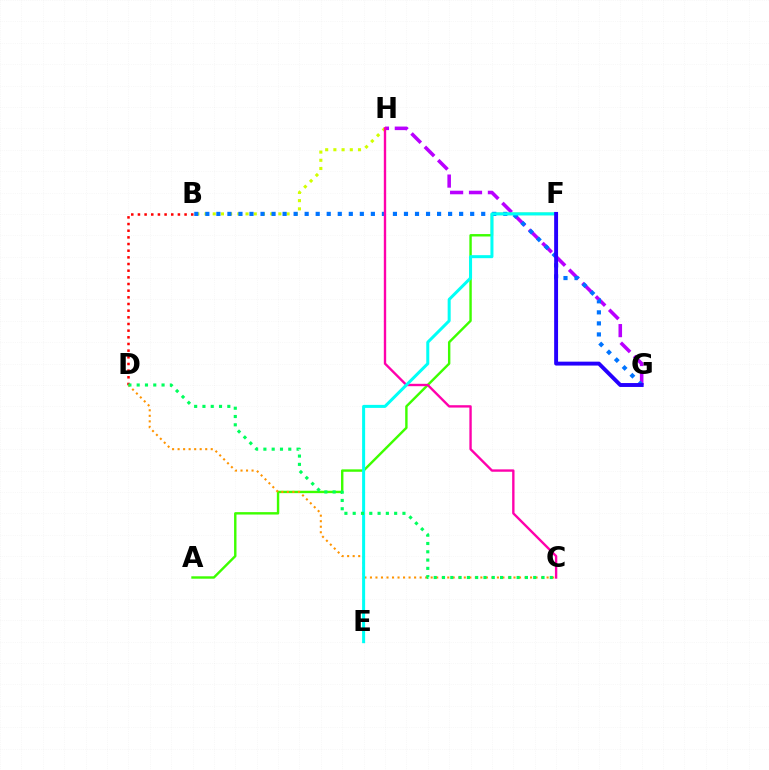{('B', 'D'): [{'color': '#ff0000', 'line_style': 'dotted', 'thickness': 1.81}], ('B', 'H'): [{'color': '#d1ff00', 'line_style': 'dotted', 'thickness': 2.23}], ('G', 'H'): [{'color': '#b900ff', 'line_style': 'dashed', 'thickness': 2.57}], ('A', 'F'): [{'color': '#3dff00', 'line_style': 'solid', 'thickness': 1.74}], ('B', 'G'): [{'color': '#0074ff', 'line_style': 'dotted', 'thickness': 3.0}], ('C', 'H'): [{'color': '#ff00ac', 'line_style': 'solid', 'thickness': 1.71}], ('C', 'D'): [{'color': '#ff9400', 'line_style': 'dotted', 'thickness': 1.5}, {'color': '#00ff5c', 'line_style': 'dotted', 'thickness': 2.25}], ('E', 'F'): [{'color': '#00fff6', 'line_style': 'solid', 'thickness': 2.17}], ('F', 'G'): [{'color': '#2500ff', 'line_style': 'solid', 'thickness': 2.81}]}